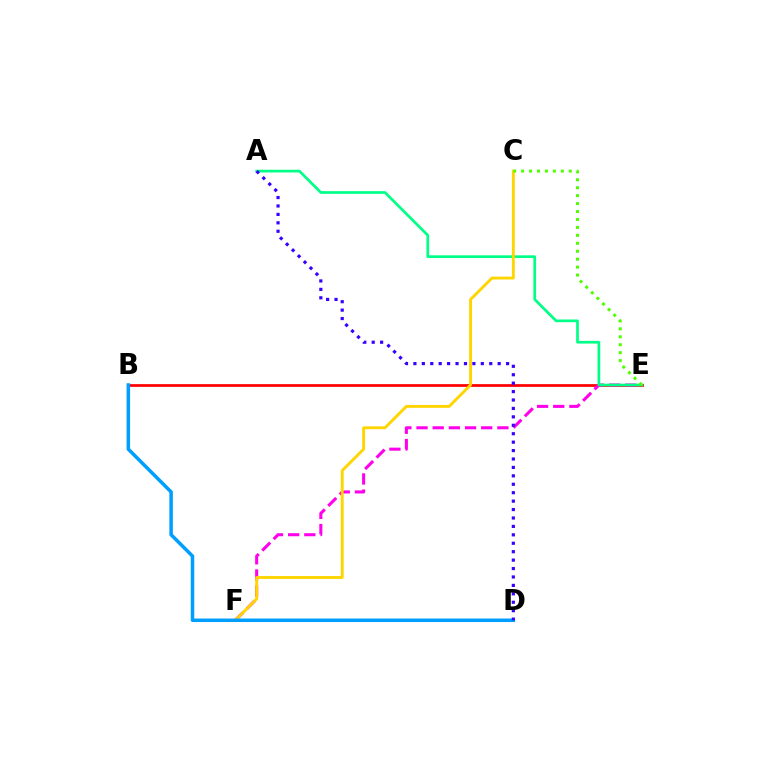{('B', 'E'): [{'color': '#ff0000', 'line_style': 'solid', 'thickness': 1.97}], ('E', 'F'): [{'color': '#ff00ed', 'line_style': 'dashed', 'thickness': 2.2}], ('A', 'E'): [{'color': '#00ff86', 'line_style': 'solid', 'thickness': 1.95}], ('C', 'F'): [{'color': '#ffd500', 'line_style': 'solid', 'thickness': 2.08}], ('C', 'E'): [{'color': '#4fff00', 'line_style': 'dotted', 'thickness': 2.16}], ('B', 'D'): [{'color': '#009eff', 'line_style': 'solid', 'thickness': 2.53}], ('A', 'D'): [{'color': '#3700ff', 'line_style': 'dotted', 'thickness': 2.29}]}